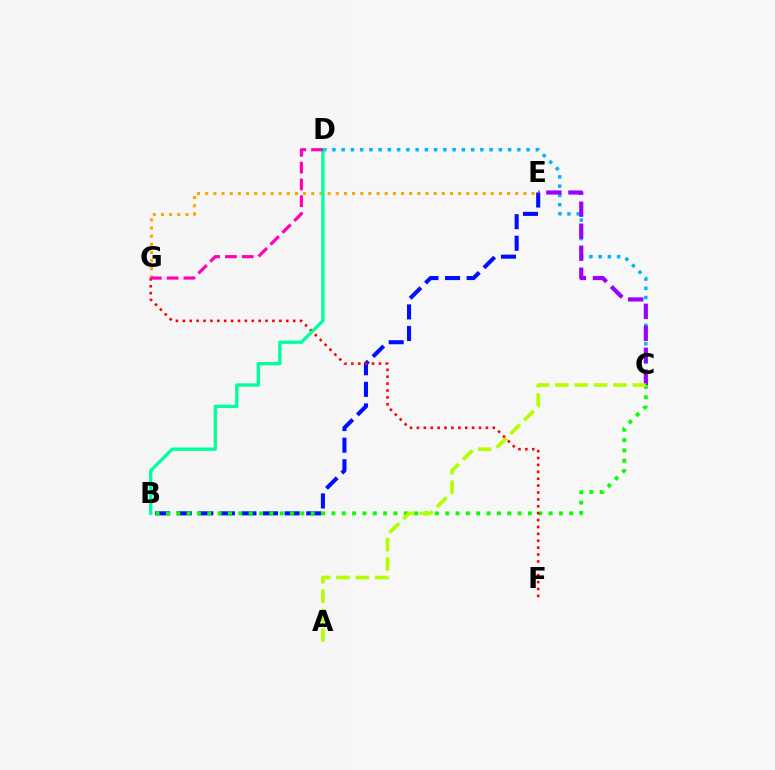{('C', 'D'): [{'color': '#00b5ff', 'line_style': 'dotted', 'thickness': 2.51}], ('B', 'E'): [{'color': '#0010ff', 'line_style': 'dashed', 'thickness': 2.93}], ('B', 'C'): [{'color': '#08ff00', 'line_style': 'dotted', 'thickness': 2.81}], ('E', 'G'): [{'color': '#ffa500', 'line_style': 'dotted', 'thickness': 2.22}], ('C', 'E'): [{'color': '#9b00ff', 'line_style': 'dashed', 'thickness': 2.99}], ('A', 'C'): [{'color': '#b3ff00', 'line_style': 'dashed', 'thickness': 2.63}], ('F', 'G'): [{'color': '#ff0000', 'line_style': 'dotted', 'thickness': 1.87}], ('B', 'D'): [{'color': '#00ff9d', 'line_style': 'solid', 'thickness': 2.39}], ('D', 'G'): [{'color': '#ff00bd', 'line_style': 'dashed', 'thickness': 2.28}]}